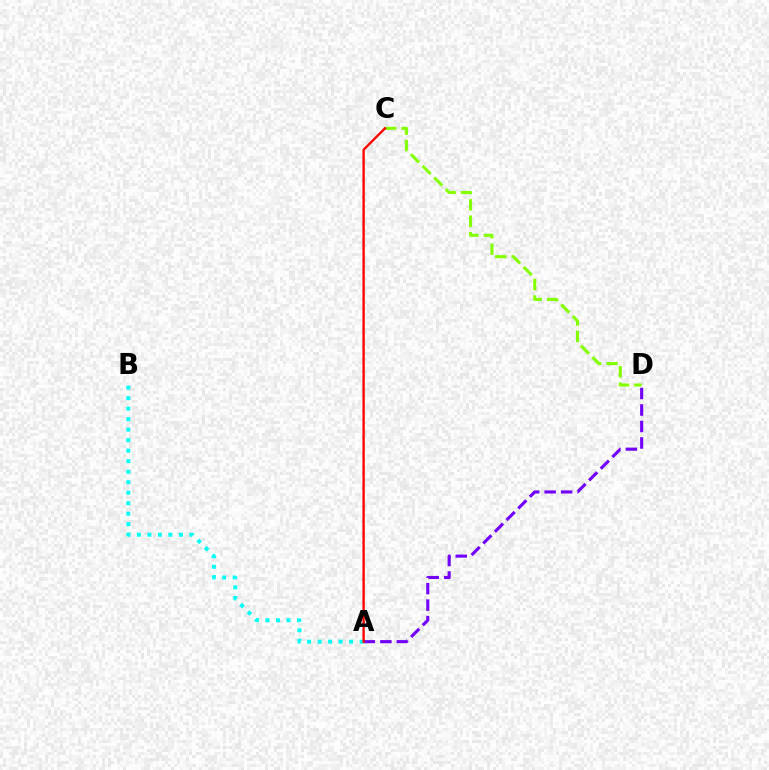{('A', 'B'): [{'color': '#00fff6', 'line_style': 'dotted', 'thickness': 2.85}], ('C', 'D'): [{'color': '#84ff00', 'line_style': 'dashed', 'thickness': 2.23}], ('A', 'D'): [{'color': '#7200ff', 'line_style': 'dashed', 'thickness': 2.24}], ('A', 'C'): [{'color': '#ff0000', 'line_style': 'solid', 'thickness': 1.69}]}